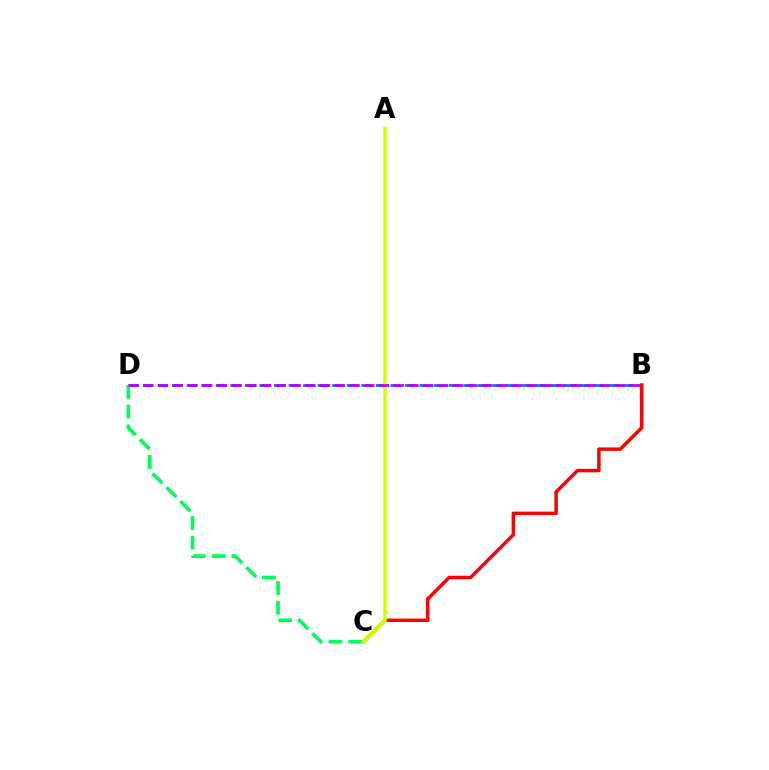{('B', 'D'): [{'color': '#0074ff', 'line_style': 'dashed', 'thickness': 1.98}, {'color': '#b900ff', 'line_style': 'dashed', 'thickness': 2.0}], ('B', 'C'): [{'color': '#ff0000', 'line_style': 'solid', 'thickness': 2.49}], ('C', 'D'): [{'color': '#00ff5c', 'line_style': 'dashed', 'thickness': 2.68}], ('A', 'C'): [{'color': '#d1ff00', 'line_style': 'solid', 'thickness': 2.55}]}